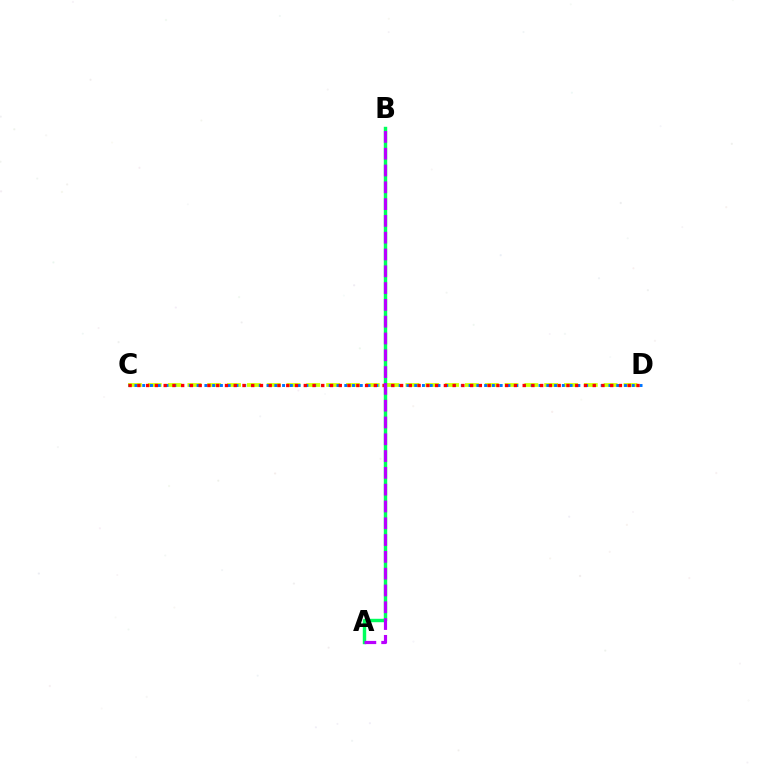{('C', 'D'): [{'color': '#d1ff00', 'line_style': 'dashed', 'thickness': 2.69}, {'color': '#0074ff', 'line_style': 'dotted', 'thickness': 2.11}, {'color': '#ff0000', 'line_style': 'dotted', 'thickness': 2.38}], ('A', 'B'): [{'color': '#00ff5c', 'line_style': 'solid', 'thickness': 2.46}, {'color': '#b900ff', 'line_style': 'dashed', 'thickness': 2.28}]}